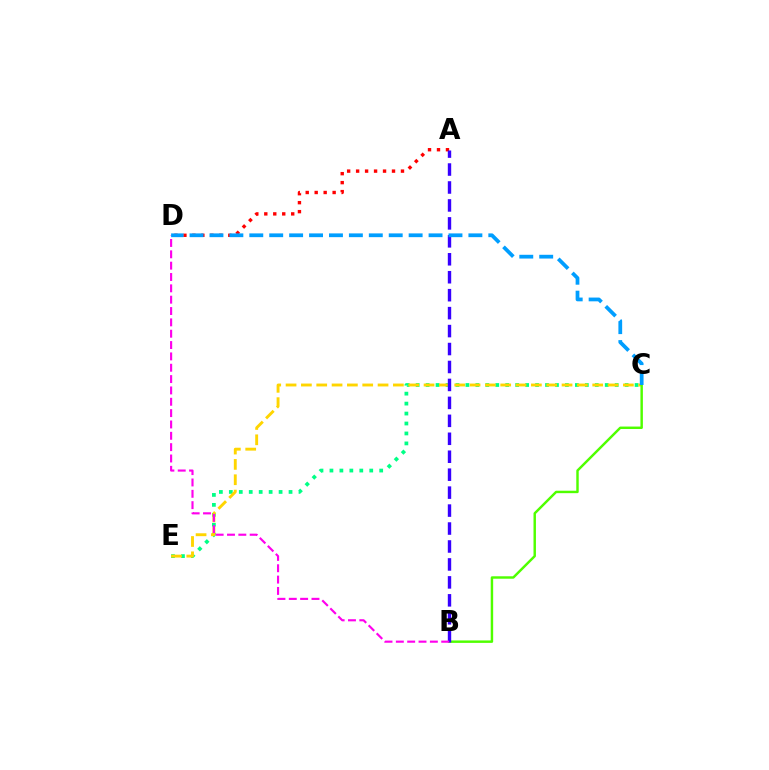{('C', 'E'): [{'color': '#00ff86', 'line_style': 'dotted', 'thickness': 2.7}, {'color': '#ffd500', 'line_style': 'dashed', 'thickness': 2.08}], ('B', 'C'): [{'color': '#4fff00', 'line_style': 'solid', 'thickness': 1.76}], ('A', 'D'): [{'color': '#ff0000', 'line_style': 'dotted', 'thickness': 2.44}], ('A', 'B'): [{'color': '#3700ff', 'line_style': 'dashed', 'thickness': 2.44}], ('B', 'D'): [{'color': '#ff00ed', 'line_style': 'dashed', 'thickness': 1.54}], ('C', 'D'): [{'color': '#009eff', 'line_style': 'dashed', 'thickness': 2.71}]}